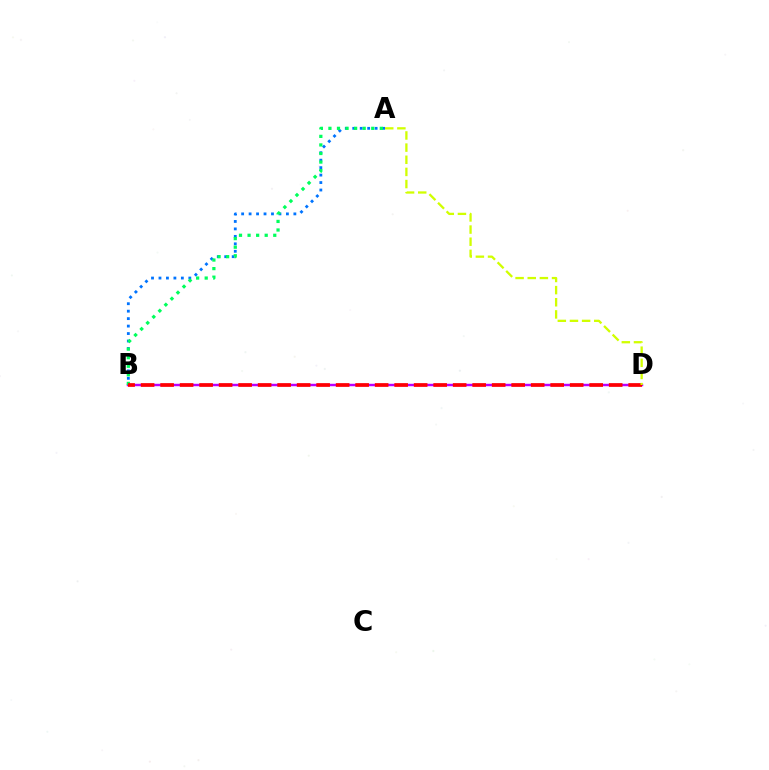{('A', 'B'): [{'color': '#0074ff', 'line_style': 'dotted', 'thickness': 2.03}, {'color': '#00ff5c', 'line_style': 'dotted', 'thickness': 2.33}], ('B', 'D'): [{'color': '#b900ff', 'line_style': 'solid', 'thickness': 1.76}, {'color': '#ff0000', 'line_style': 'dashed', 'thickness': 2.65}], ('A', 'D'): [{'color': '#d1ff00', 'line_style': 'dashed', 'thickness': 1.65}]}